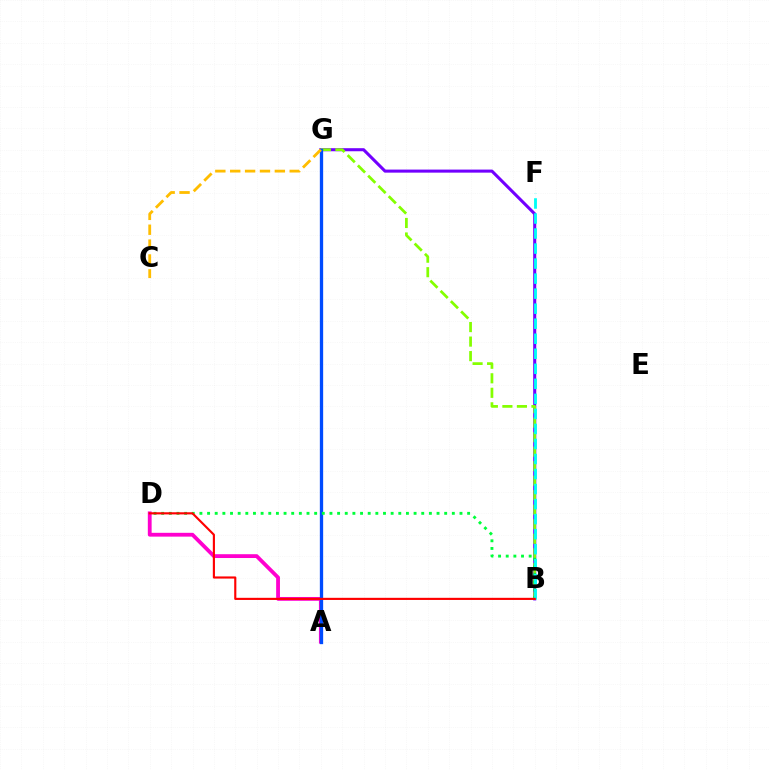{('A', 'D'): [{'color': '#ff00cf', 'line_style': 'solid', 'thickness': 2.75}], ('B', 'G'): [{'color': '#7200ff', 'line_style': 'solid', 'thickness': 2.2}, {'color': '#84ff00', 'line_style': 'dashed', 'thickness': 1.97}], ('A', 'G'): [{'color': '#004bff', 'line_style': 'solid', 'thickness': 2.38}], ('B', 'D'): [{'color': '#00ff39', 'line_style': 'dotted', 'thickness': 2.08}, {'color': '#ff0000', 'line_style': 'solid', 'thickness': 1.54}], ('B', 'F'): [{'color': '#00fff6', 'line_style': 'dashed', 'thickness': 2.04}], ('C', 'G'): [{'color': '#ffbd00', 'line_style': 'dashed', 'thickness': 2.02}]}